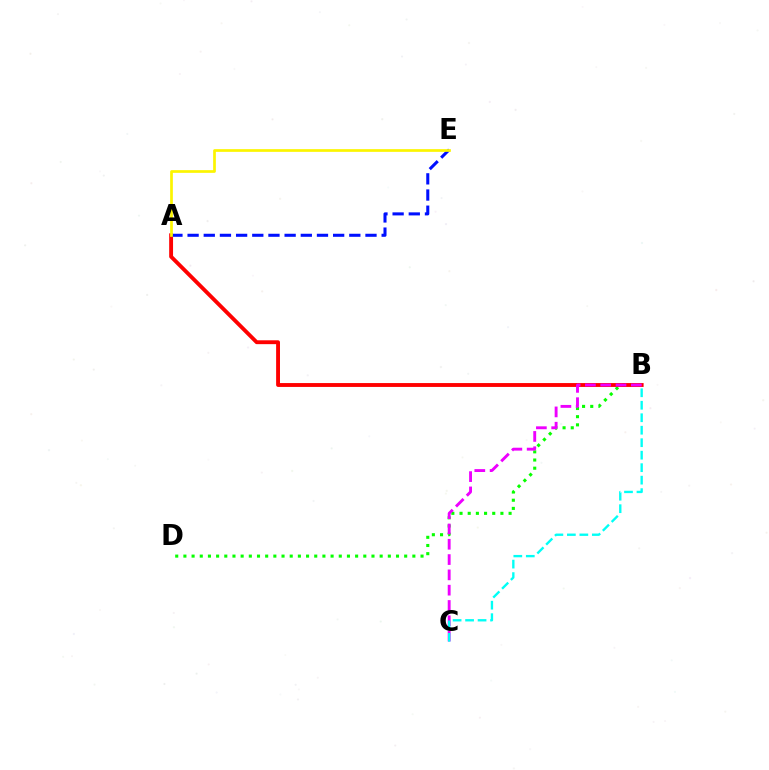{('B', 'D'): [{'color': '#08ff00', 'line_style': 'dotted', 'thickness': 2.22}], ('A', 'B'): [{'color': '#ff0000', 'line_style': 'solid', 'thickness': 2.78}], ('A', 'E'): [{'color': '#0010ff', 'line_style': 'dashed', 'thickness': 2.2}, {'color': '#fcf500', 'line_style': 'solid', 'thickness': 1.94}], ('B', 'C'): [{'color': '#ee00ff', 'line_style': 'dashed', 'thickness': 2.08}, {'color': '#00fff6', 'line_style': 'dashed', 'thickness': 1.7}]}